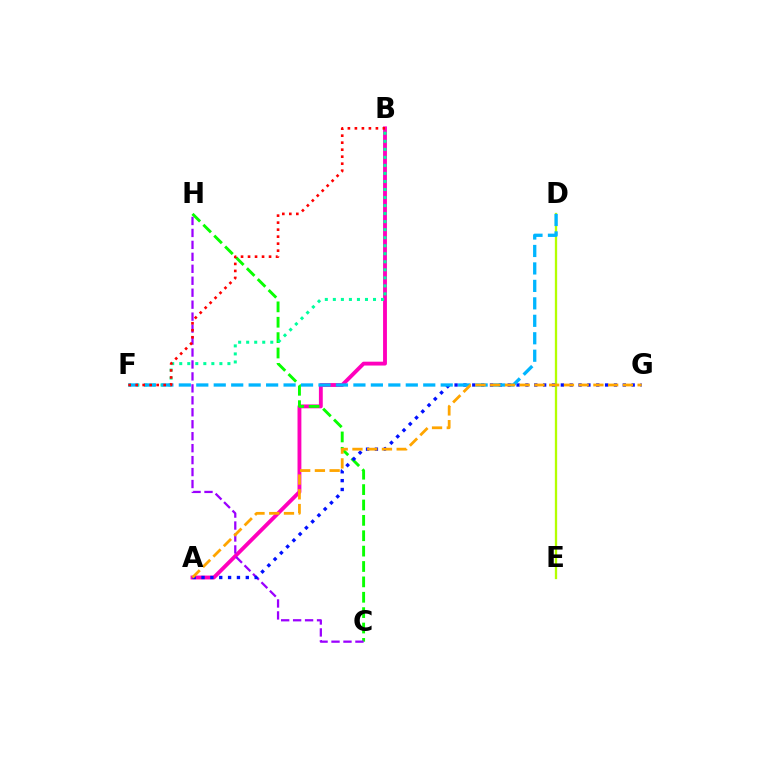{('A', 'B'): [{'color': '#ff00bd', 'line_style': 'solid', 'thickness': 2.78}], ('C', 'H'): [{'color': '#08ff00', 'line_style': 'dashed', 'thickness': 2.09}, {'color': '#9b00ff', 'line_style': 'dashed', 'thickness': 1.62}], ('B', 'F'): [{'color': '#00ff9d', 'line_style': 'dotted', 'thickness': 2.18}, {'color': '#ff0000', 'line_style': 'dotted', 'thickness': 1.9}], ('D', 'E'): [{'color': '#b3ff00', 'line_style': 'solid', 'thickness': 1.66}], ('A', 'G'): [{'color': '#0010ff', 'line_style': 'dotted', 'thickness': 2.41}, {'color': '#ffa500', 'line_style': 'dashed', 'thickness': 2.0}], ('D', 'F'): [{'color': '#00b5ff', 'line_style': 'dashed', 'thickness': 2.37}]}